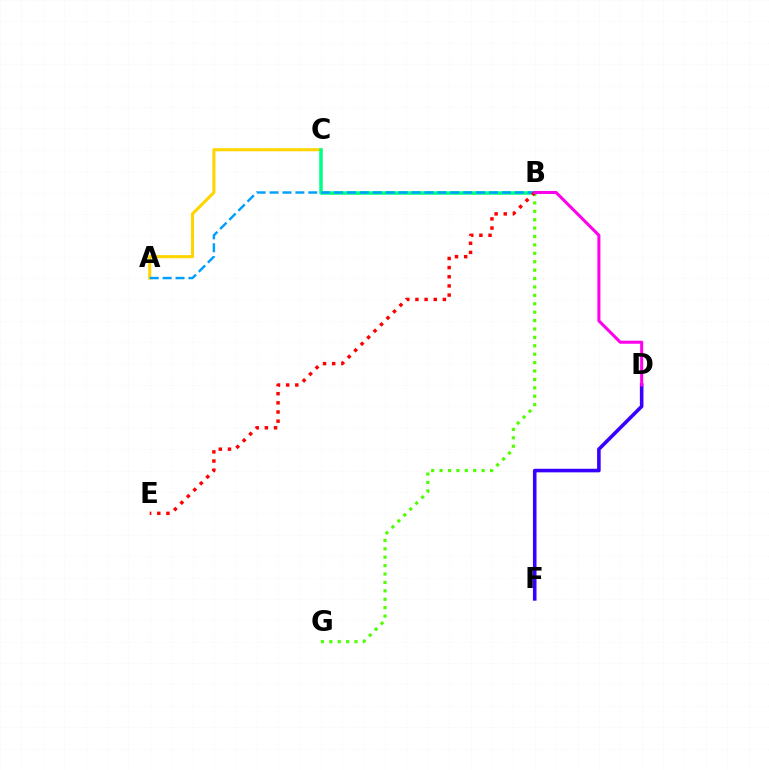{('A', 'C'): [{'color': '#ffd500', 'line_style': 'solid', 'thickness': 2.22}], ('D', 'F'): [{'color': '#3700ff', 'line_style': 'solid', 'thickness': 2.58}], ('B', 'G'): [{'color': '#4fff00', 'line_style': 'dotted', 'thickness': 2.28}], ('B', 'C'): [{'color': '#00ff86', 'line_style': 'solid', 'thickness': 2.52}], ('A', 'B'): [{'color': '#009eff', 'line_style': 'dashed', 'thickness': 1.75}], ('B', 'E'): [{'color': '#ff0000', 'line_style': 'dotted', 'thickness': 2.49}], ('B', 'D'): [{'color': '#ff00ed', 'line_style': 'solid', 'thickness': 2.19}]}